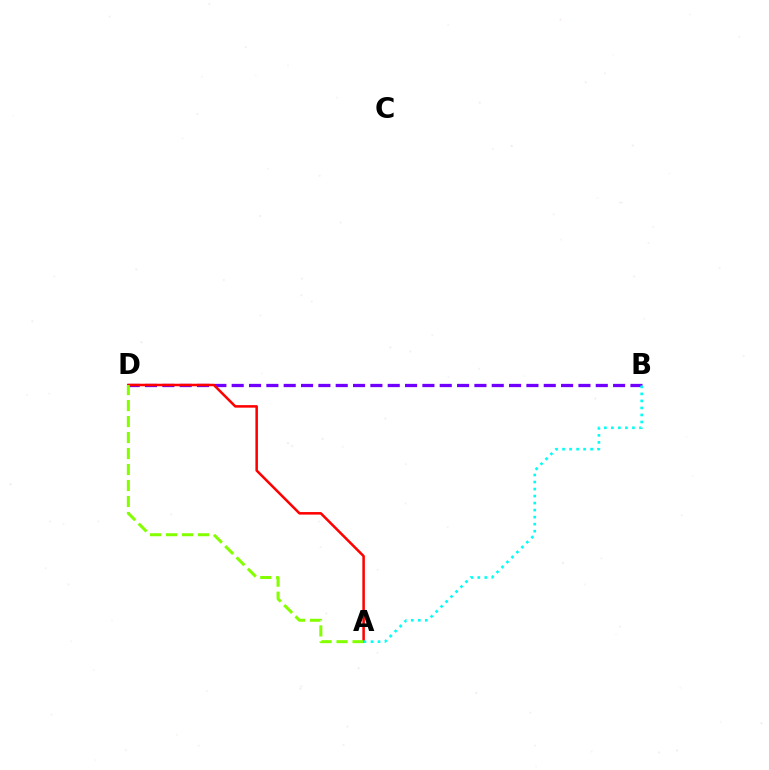{('B', 'D'): [{'color': '#7200ff', 'line_style': 'dashed', 'thickness': 2.36}], ('A', 'D'): [{'color': '#ff0000', 'line_style': 'solid', 'thickness': 1.82}, {'color': '#84ff00', 'line_style': 'dashed', 'thickness': 2.17}], ('A', 'B'): [{'color': '#00fff6', 'line_style': 'dotted', 'thickness': 1.91}]}